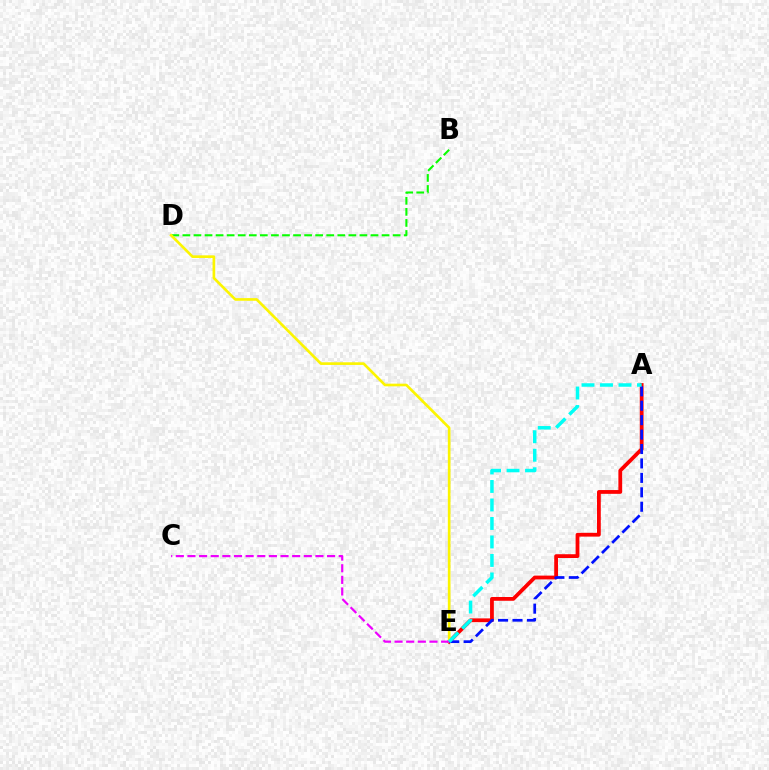{('A', 'E'): [{'color': '#ff0000', 'line_style': 'solid', 'thickness': 2.73}, {'color': '#0010ff', 'line_style': 'dashed', 'thickness': 1.96}, {'color': '#00fff6', 'line_style': 'dashed', 'thickness': 2.51}], ('B', 'D'): [{'color': '#08ff00', 'line_style': 'dashed', 'thickness': 1.5}], ('D', 'E'): [{'color': '#fcf500', 'line_style': 'solid', 'thickness': 1.92}], ('C', 'E'): [{'color': '#ee00ff', 'line_style': 'dashed', 'thickness': 1.58}]}